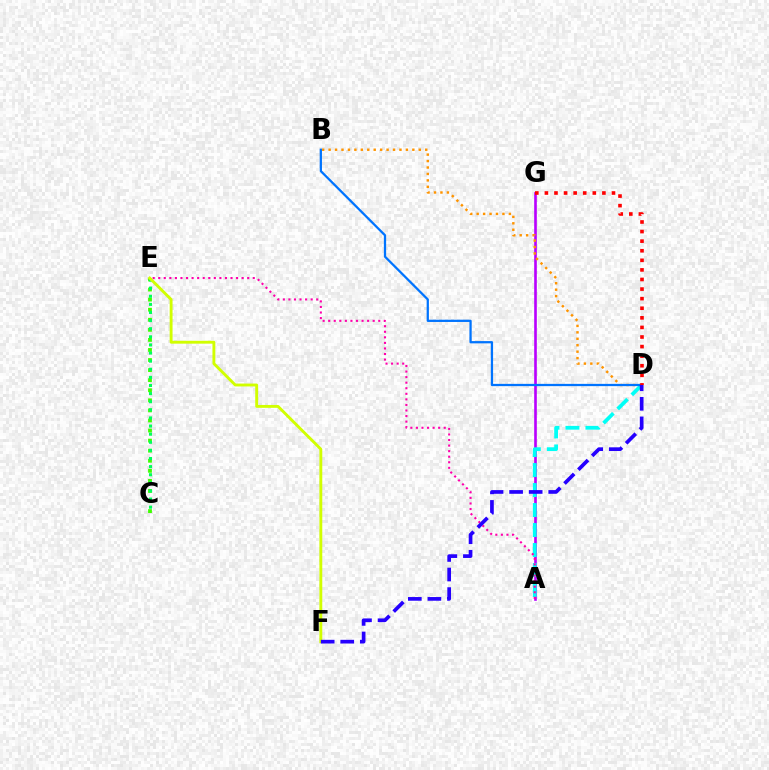{('C', 'E'): [{'color': '#3dff00', 'line_style': 'dotted', 'thickness': 2.74}, {'color': '#00ff5c', 'line_style': 'dotted', 'thickness': 2.2}], ('A', 'G'): [{'color': '#b900ff', 'line_style': 'solid', 'thickness': 1.9}], ('B', 'D'): [{'color': '#ff9400', 'line_style': 'dotted', 'thickness': 1.75}, {'color': '#0074ff', 'line_style': 'solid', 'thickness': 1.63}], ('A', 'D'): [{'color': '#00fff6', 'line_style': 'dashed', 'thickness': 2.72}], ('A', 'E'): [{'color': '#ff00ac', 'line_style': 'dotted', 'thickness': 1.51}], ('E', 'F'): [{'color': '#d1ff00', 'line_style': 'solid', 'thickness': 2.07}], ('D', 'F'): [{'color': '#2500ff', 'line_style': 'dashed', 'thickness': 2.66}], ('D', 'G'): [{'color': '#ff0000', 'line_style': 'dotted', 'thickness': 2.6}]}